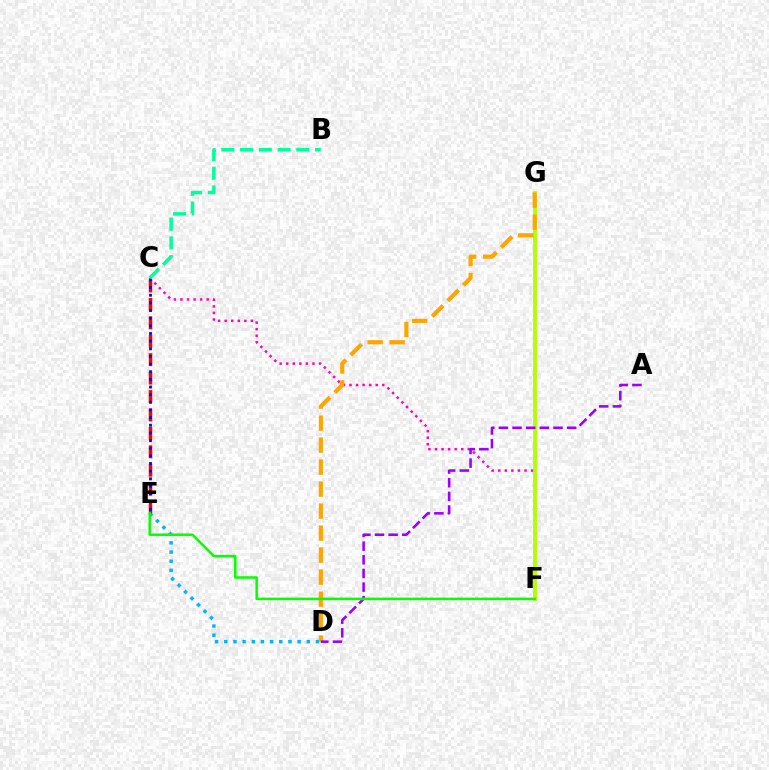{('C', 'F'): [{'color': '#ff00bd', 'line_style': 'dotted', 'thickness': 1.78}], ('D', 'E'): [{'color': '#00b5ff', 'line_style': 'dotted', 'thickness': 2.49}], ('F', 'G'): [{'color': '#b3ff00', 'line_style': 'solid', 'thickness': 2.76}], ('C', 'E'): [{'color': '#ff0000', 'line_style': 'dashed', 'thickness': 2.5}, {'color': '#0010ff', 'line_style': 'dotted', 'thickness': 2.08}], ('D', 'G'): [{'color': '#ffa500', 'line_style': 'dashed', 'thickness': 2.99}], ('B', 'C'): [{'color': '#00ff9d', 'line_style': 'dashed', 'thickness': 2.55}], ('A', 'D'): [{'color': '#9b00ff', 'line_style': 'dashed', 'thickness': 1.85}], ('E', 'F'): [{'color': '#08ff00', 'line_style': 'solid', 'thickness': 1.8}]}